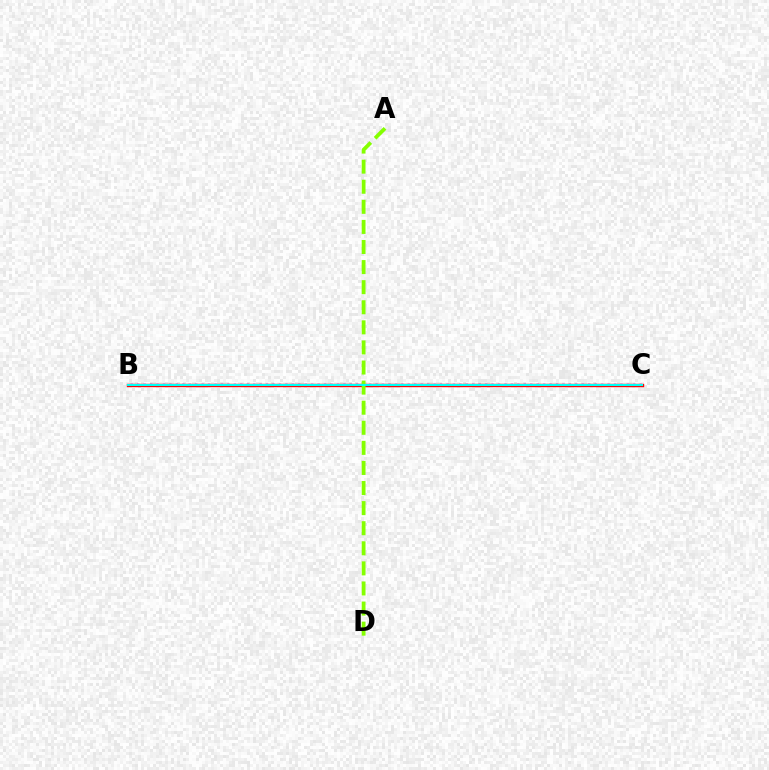{('B', 'C'): [{'color': '#7200ff', 'line_style': 'dotted', 'thickness': 1.75}, {'color': '#ff0000', 'line_style': 'solid', 'thickness': 2.43}, {'color': '#00fff6', 'line_style': 'solid', 'thickness': 1.5}], ('A', 'D'): [{'color': '#84ff00', 'line_style': 'dashed', 'thickness': 2.73}]}